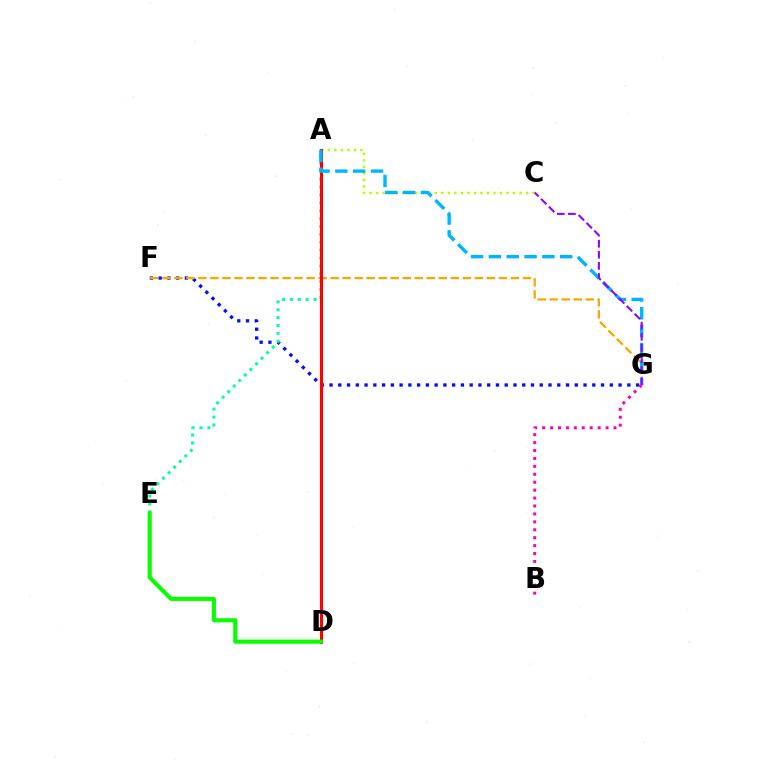{('F', 'G'): [{'color': '#0010ff', 'line_style': 'dotted', 'thickness': 2.38}, {'color': '#ffa500', 'line_style': 'dashed', 'thickness': 1.63}], ('A', 'C'): [{'color': '#b3ff00', 'line_style': 'dotted', 'thickness': 1.77}], ('A', 'E'): [{'color': '#00ff9d', 'line_style': 'dotted', 'thickness': 2.14}], ('A', 'D'): [{'color': '#ff0000', 'line_style': 'solid', 'thickness': 2.24}], ('D', 'E'): [{'color': '#08ff00', 'line_style': 'solid', 'thickness': 2.96}], ('A', 'G'): [{'color': '#00b5ff', 'line_style': 'dashed', 'thickness': 2.42}], ('C', 'G'): [{'color': '#9b00ff', 'line_style': 'dashed', 'thickness': 1.51}], ('B', 'G'): [{'color': '#ff00bd', 'line_style': 'dotted', 'thickness': 2.15}]}